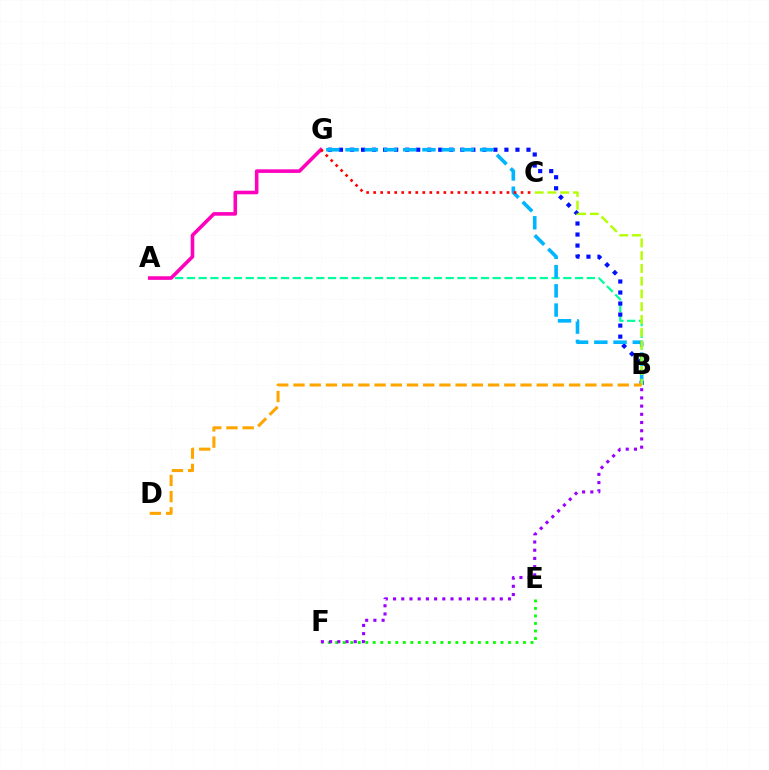{('A', 'B'): [{'color': '#00ff9d', 'line_style': 'dashed', 'thickness': 1.6}], ('B', 'G'): [{'color': '#0010ff', 'line_style': 'dotted', 'thickness': 3.0}, {'color': '#00b5ff', 'line_style': 'dashed', 'thickness': 2.61}], ('E', 'F'): [{'color': '#08ff00', 'line_style': 'dotted', 'thickness': 2.04}], ('A', 'G'): [{'color': '#ff00bd', 'line_style': 'solid', 'thickness': 2.58}], ('B', 'C'): [{'color': '#b3ff00', 'line_style': 'dashed', 'thickness': 1.73}], ('B', 'F'): [{'color': '#9b00ff', 'line_style': 'dotted', 'thickness': 2.23}], ('C', 'G'): [{'color': '#ff0000', 'line_style': 'dotted', 'thickness': 1.91}], ('B', 'D'): [{'color': '#ffa500', 'line_style': 'dashed', 'thickness': 2.2}]}